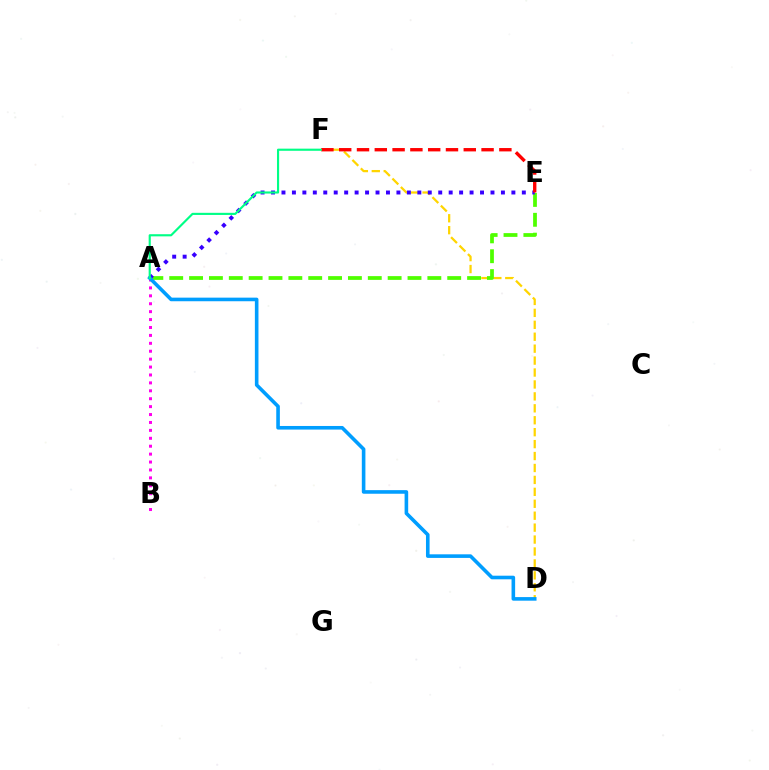{('D', 'F'): [{'color': '#ffd500', 'line_style': 'dashed', 'thickness': 1.62}], ('A', 'E'): [{'color': '#4fff00', 'line_style': 'dashed', 'thickness': 2.7}, {'color': '#3700ff', 'line_style': 'dotted', 'thickness': 2.84}], ('A', 'B'): [{'color': '#ff00ed', 'line_style': 'dotted', 'thickness': 2.15}], ('A', 'D'): [{'color': '#009eff', 'line_style': 'solid', 'thickness': 2.59}], ('E', 'F'): [{'color': '#ff0000', 'line_style': 'dashed', 'thickness': 2.42}], ('A', 'F'): [{'color': '#00ff86', 'line_style': 'solid', 'thickness': 1.54}]}